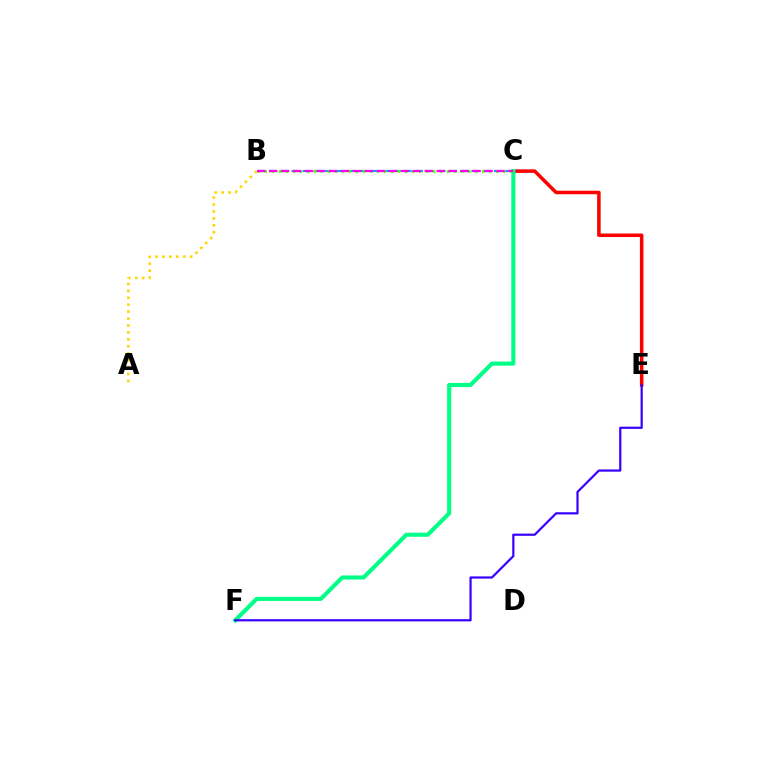{('C', 'E'): [{'color': '#ff0000', 'line_style': 'solid', 'thickness': 2.54}], ('C', 'F'): [{'color': '#00ff86', 'line_style': 'solid', 'thickness': 2.95}], ('A', 'B'): [{'color': '#ffd500', 'line_style': 'dotted', 'thickness': 1.88}], ('B', 'C'): [{'color': '#009eff', 'line_style': 'dashed', 'thickness': 1.53}, {'color': '#4fff00', 'line_style': 'dotted', 'thickness': 1.91}, {'color': '#ff00ed', 'line_style': 'dashed', 'thickness': 1.63}], ('E', 'F'): [{'color': '#3700ff', 'line_style': 'solid', 'thickness': 1.59}]}